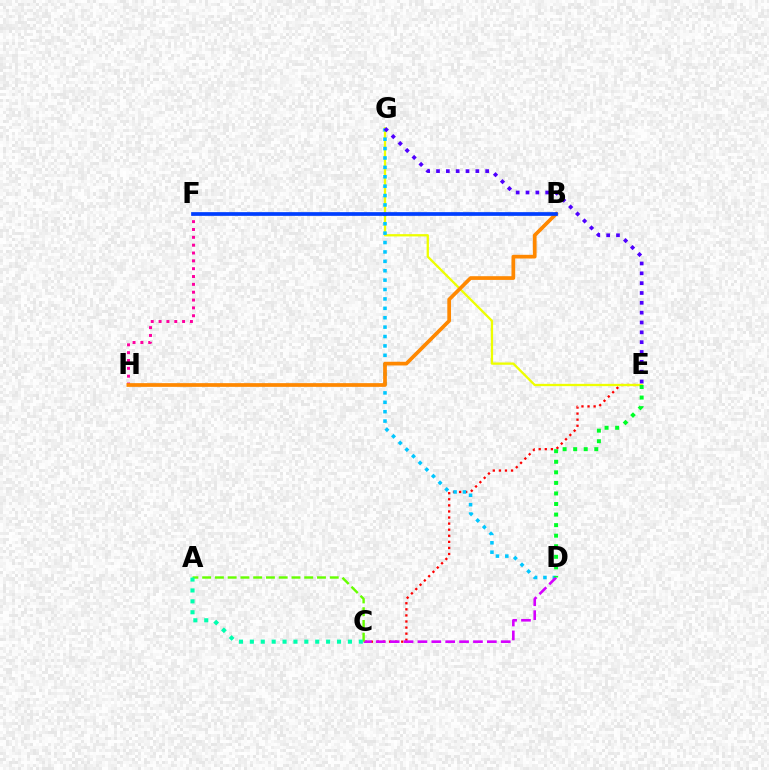{('C', 'E'): [{'color': '#ff0000', 'line_style': 'dotted', 'thickness': 1.65}], ('E', 'G'): [{'color': '#eeff00', 'line_style': 'solid', 'thickness': 1.66}, {'color': '#4f00ff', 'line_style': 'dotted', 'thickness': 2.67}], ('D', 'G'): [{'color': '#00c7ff', 'line_style': 'dotted', 'thickness': 2.55}], ('C', 'D'): [{'color': '#d600ff', 'line_style': 'dashed', 'thickness': 1.89}], ('F', 'H'): [{'color': '#ff00a0', 'line_style': 'dotted', 'thickness': 2.13}], ('D', 'E'): [{'color': '#00ff27', 'line_style': 'dotted', 'thickness': 2.87}], ('B', 'H'): [{'color': '#ff8800', 'line_style': 'solid', 'thickness': 2.68}], ('A', 'C'): [{'color': '#66ff00', 'line_style': 'dashed', 'thickness': 1.73}, {'color': '#00ffaf', 'line_style': 'dotted', 'thickness': 2.96}], ('B', 'F'): [{'color': '#003fff', 'line_style': 'solid', 'thickness': 2.67}]}